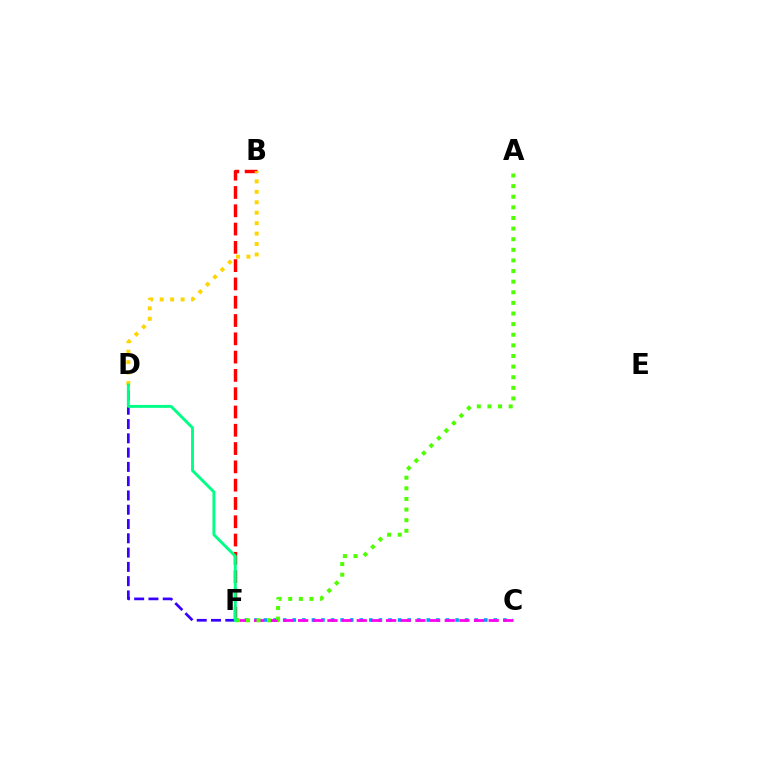{('D', 'F'): [{'color': '#3700ff', 'line_style': 'dashed', 'thickness': 1.94}, {'color': '#00ff86', 'line_style': 'solid', 'thickness': 2.09}], ('C', 'F'): [{'color': '#009eff', 'line_style': 'dotted', 'thickness': 2.6}, {'color': '#ff00ed', 'line_style': 'dashed', 'thickness': 1.99}], ('B', 'F'): [{'color': '#ff0000', 'line_style': 'dashed', 'thickness': 2.49}], ('A', 'F'): [{'color': '#4fff00', 'line_style': 'dotted', 'thickness': 2.88}], ('B', 'D'): [{'color': '#ffd500', 'line_style': 'dotted', 'thickness': 2.84}]}